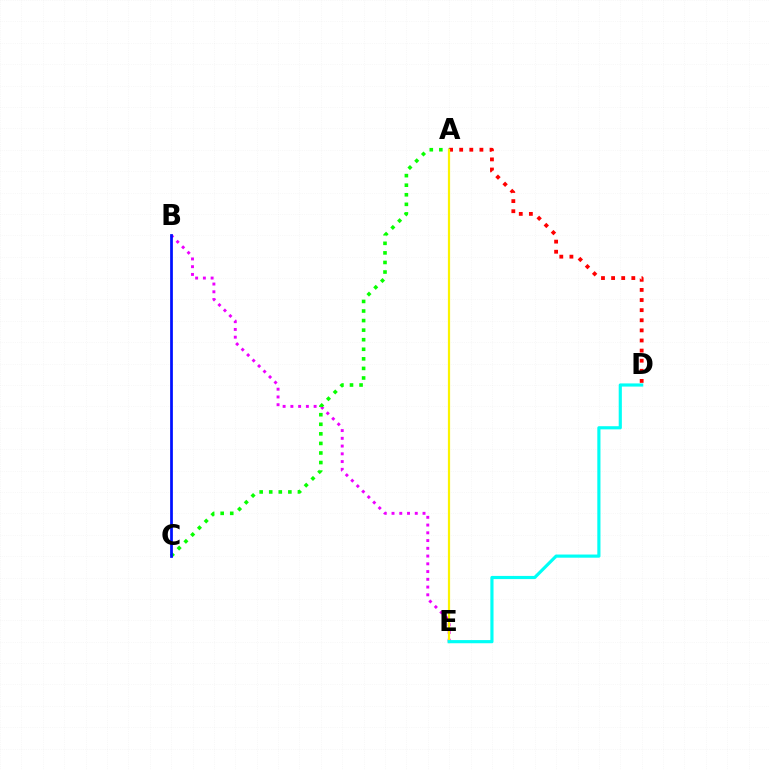{('B', 'E'): [{'color': '#ee00ff', 'line_style': 'dotted', 'thickness': 2.11}], ('A', 'C'): [{'color': '#08ff00', 'line_style': 'dotted', 'thickness': 2.6}], ('B', 'C'): [{'color': '#0010ff', 'line_style': 'solid', 'thickness': 1.97}], ('A', 'D'): [{'color': '#ff0000', 'line_style': 'dotted', 'thickness': 2.75}], ('A', 'E'): [{'color': '#fcf500', 'line_style': 'solid', 'thickness': 1.59}], ('D', 'E'): [{'color': '#00fff6', 'line_style': 'solid', 'thickness': 2.28}]}